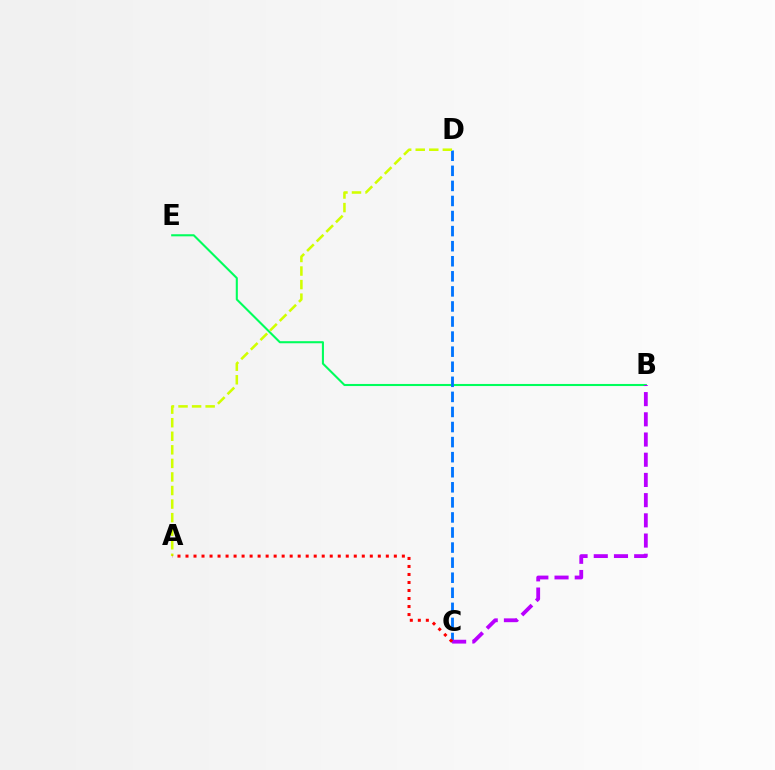{('B', 'E'): [{'color': '#00ff5c', 'line_style': 'solid', 'thickness': 1.5}], ('C', 'D'): [{'color': '#0074ff', 'line_style': 'dashed', 'thickness': 2.05}], ('A', 'D'): [{'color': '#d1ff00', 'line_style': 'dashed', 'thickness': 1.84}], ('B', 'C'): [{'color': '#b900ff', 'line_style': 'dashed', 'thickness': 2.74}], ('A', 'C'): [{'color': '#ff0000', 'line_style': 'dotted', 'thickness': 2.18}]}